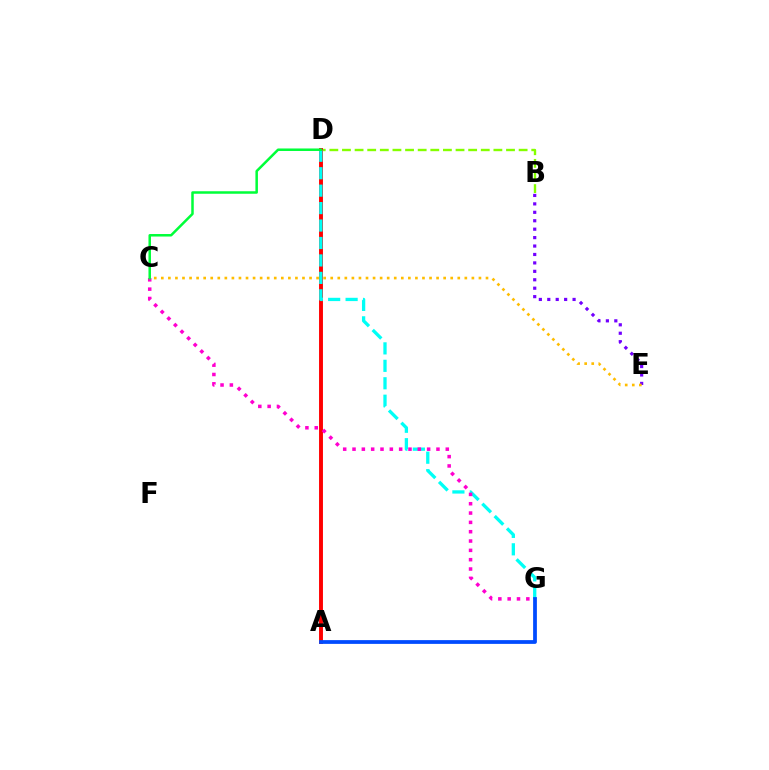{('B', 'D'): [{'color': '#84ff00', 'line_style': 'dashed', 'thickness': 1.71}], ('A', 'D'): [{'color': '#ff0000', 'line_style': 'solid', 'thickness': 2.81}], ('D', 'G'): [{'color': '#00fff6', 'line_style': 'dashed', 'thickness': 2.37}], ('C', 'G'): [{'color': '#ff00cf', 'line_style': 'dotted', 'thickness': 2.53}], ('A', 'G'): [{'color': '#004bff', 'line_style': 'solid', 'thickness': 2.71}], ('C', 'D'): [{'color': '#00ff39', 'line_style': 'solid', 'thickness': 1.81}], ('B', 'E'): [{'color': '#7200ff', 'line_style': 'dotted', 'thickness': 2.29}], ('C', 'E'): [{'color': '#ffbd00', 'line_style': 'dotted', 'thickness': 1.92}]}